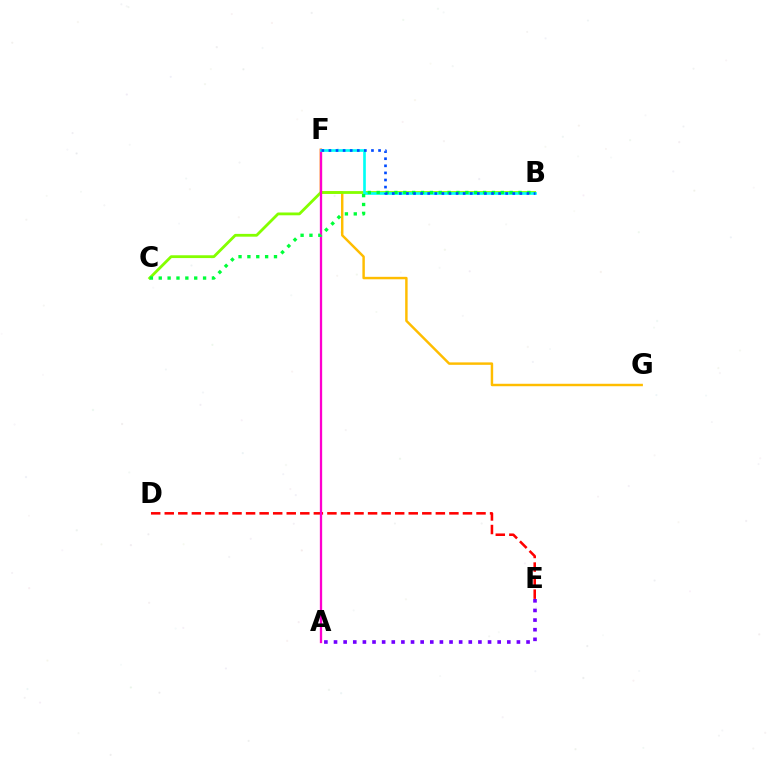{('D', 'E'): [{'color': '#ff0000', 'line_style': 'dashed', 'thickness': 1.84}], ('A', 'E'): [{'color': '#7200ff', 'line_style': 'dotted', 'thickness': 2.62}], ('F', 'G'): [{'color': '#ffbd00', 'line_style': 'solid', 'thickness': 1.77}], ('B', 'C'): [{'color': '#84ff00', 'line_style': 'solid', 'thickness': 2.02}, {'color': '#00ff39', 'line_style': 'dotted', 'thickness': 2.41}], ('A', 'F'): [{'color': '#ff00cf', 'line_style': 'solid', 'thickness': 1.65}], ('B', 'F'): [{'color': '#00fff6', 'line_style': 'solid', 'thickness': 1.91}, {'color': '#004bff', 'line_style': 'dotted', 'thickness': 1.93}]}